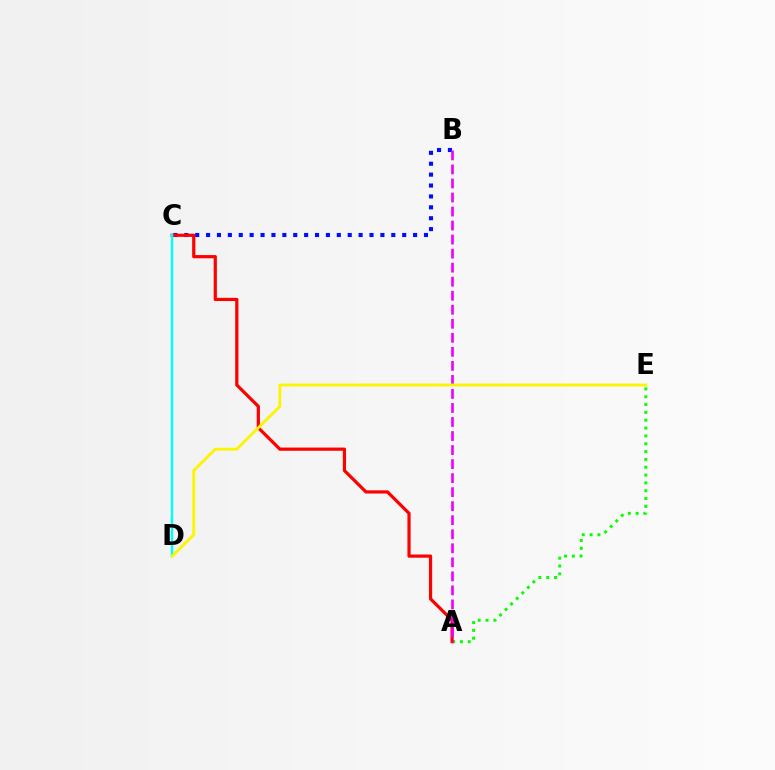{('A', 'E'): [{'color': '#08ff00', 'line_style': 'dotted', 'thickness': 2.13}], ('B', 'C'): [{'color': '#0010ff', 'line_style': 'dotted', 'thickness': 2.96}], ('A', 'C'): [{'color': '#ff0000', 'line_style': 'solid', 'thickness': 2.31}], ('C', 'D'): [{'color': '#00fff6', 'line_style': 'solid', 'thickness': 1.76}], ('A', 'B'): [{'color': '#ee00ff', 'line_style': 'dashed', 'thickness': 1.91}], ('D', 'E'): [{'color': '#fcf500', 'line_style': 'solid', 'thickness': 2.04}]}